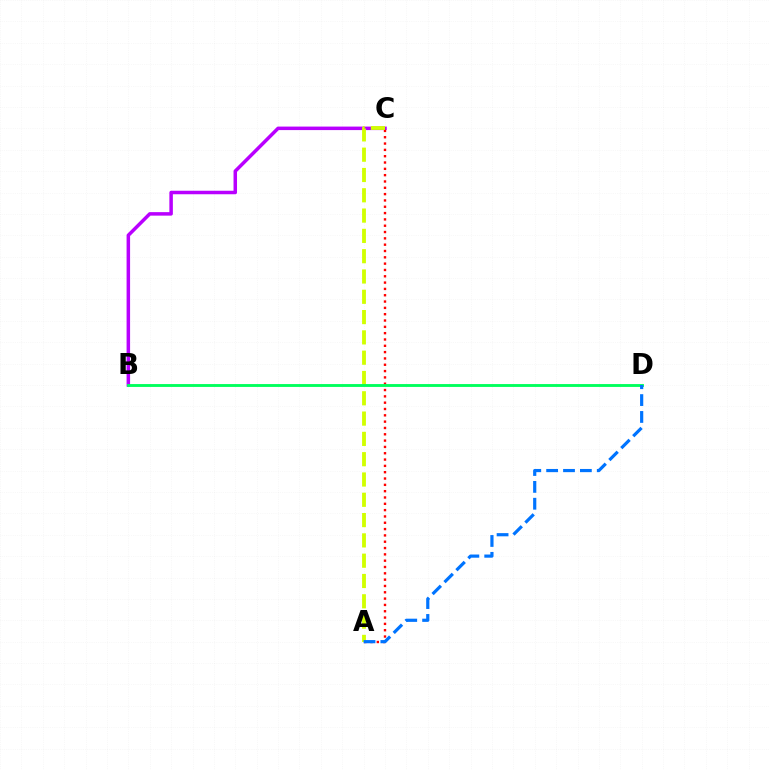{('B', 'C'): [{'color': '#b900ff', 'line_style': 'solid', 'thickness': 2.52}], ('A', 'C'): [{'color': '#ff0000', 'line_style': 'dotted', 'thickness': 1.72}, {'color': '#d1ff00', 'line_style': 'dashed', 'thickness': 2.76}], ('B', 'D'): [{'color': '#00ff5c', 'line_style': 'solid', 'thickness': 2.06}], ('A', 'D'): [{'color': '#0074ff', 'line_style': 'dashed', 'thickness': 2.29}]}